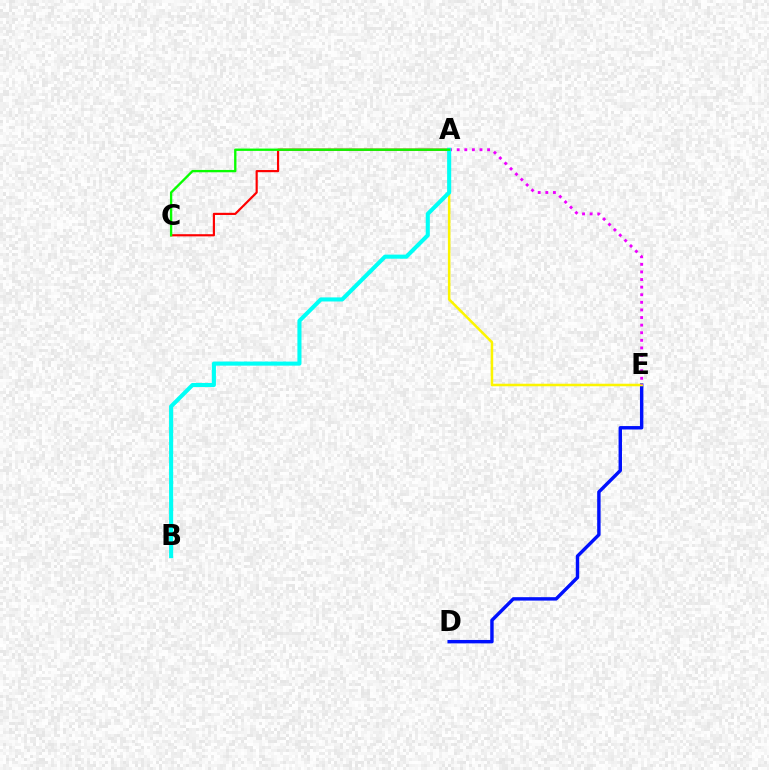{('A', 'C'): [{'color': '#ff0000', 'line_style': 'solid', 'thickness': 1.56}, {'color': '#08ff00', 'line_style': 'solid', 'thickness': 1.68}], ('D', 'E'): [{'color': '#0010ff', 'line_style': 'solid', 'thickness': 2.46}], ('A', 'E'): [{'color': '#fcf500', 'line_style': 'solid', 'thickness': 1.83}, {'color': '#ee00ff', 'line_style': 'dotted', 'thickness': 2.06}], ('A', 'B'): [{'color': '#00fff6', 'line_style': 'solid', 'thickness': 2.94}]}